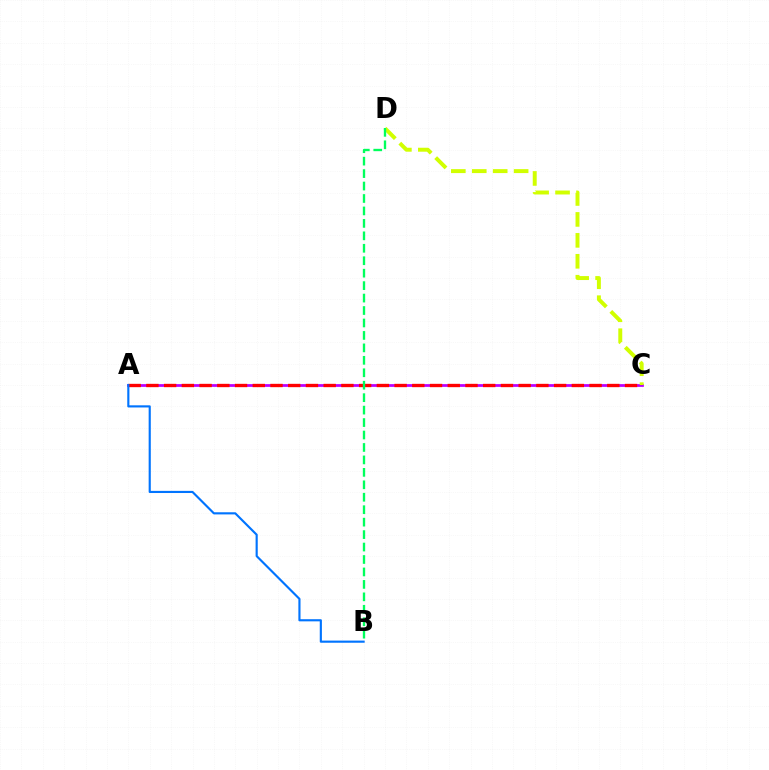{('A', 'C'): [{'color': '#b900ff', 'line_style': 'solid', 'thickness': 1.98}, {'color': '#ff0000', 'line_style': 'dashed', 'thickness': 2.41}], ('C', 'D'): [{'color': '#d1ff00', 'line_style': 'dashed', 'thickness': 2.84}], ('A', 'B'): [{'color': '#0074ff', 'line_style': 'solid', 'thickness': 1.54}], ('B', 'D'): [{'color': '#00ff5c', 'line_style': 'dashed', 'thickness': 1.69}]}